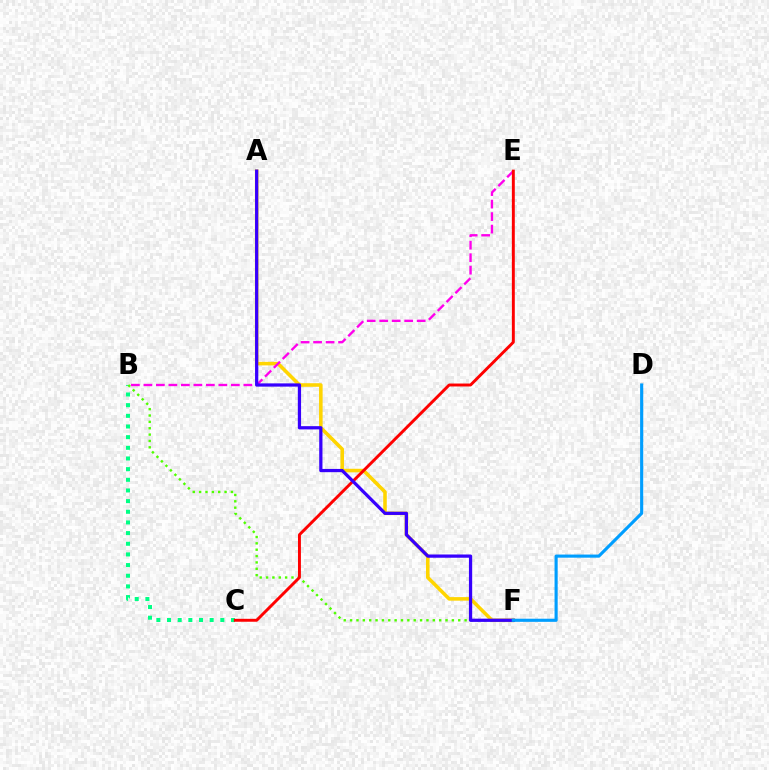{('B', 'C'): [{'color': '#00ff86', 'line_style': 'dotted', 'thickness': 2.9}], ('A', 'F'): [{'color': '#ffd500', 'line_style': 'solid', 'thickness': 2.57}, {'color': '#3700ff', 'line_style': 'solid', 'thickness': 2.34}], ('B', 'E'): [{'color': '#ff00ed', 'line_style': 'dashed', 'thickness': 1.7}], ('B', 'F'): [{'color': '#4fff00', 'line_style': 'dotted', 'thickness': 1.73}], ('C', 'E'): [{'color': '#ff0000', 'line_style': 'solid', 'thickness': 2.11}], ('D', 'F'): [{'color': '#009eff', 'line_style': 'solid', 'thickness': 2.25}]}